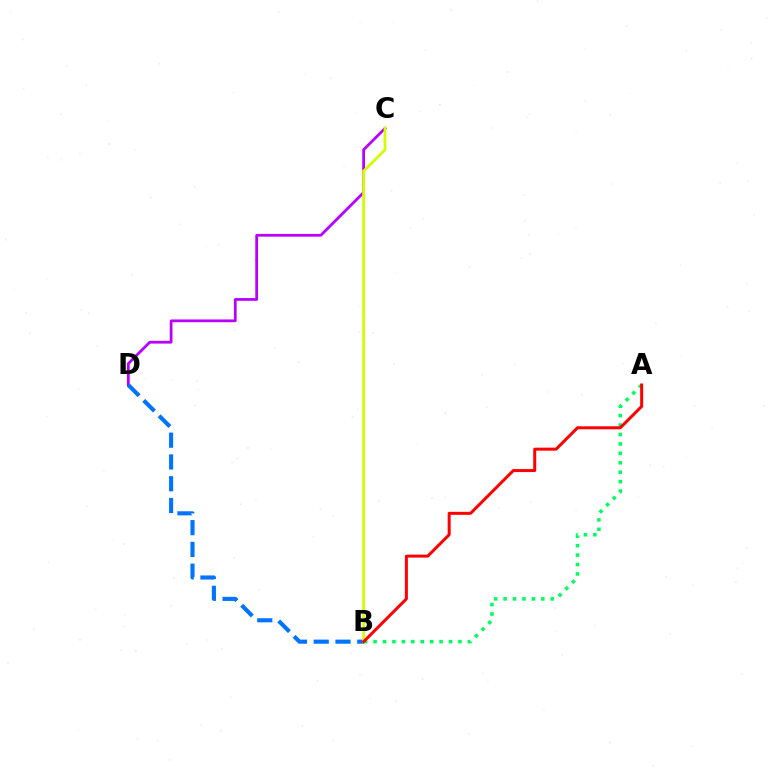{('A', 'B'): [{'color': '#00ff5c', 'line_style': 'dotted', 'thickness': 2.56}, {'color': '#ff0000', 'line_style': 'solid', 'thickness': 2.16}], ('C', 'D'): [{'color': '#b900ff', 'line_style': 'solid', 'thickness': 1.99}], ('B', 'D'): [{'color': '#0074ff', 'line_style': 'dashed', 'thickness': 2.96}], ('B', 'C'): [{'color': '#d1ff00', 'line_style': 'solid', 'thickness': 2.0}]}